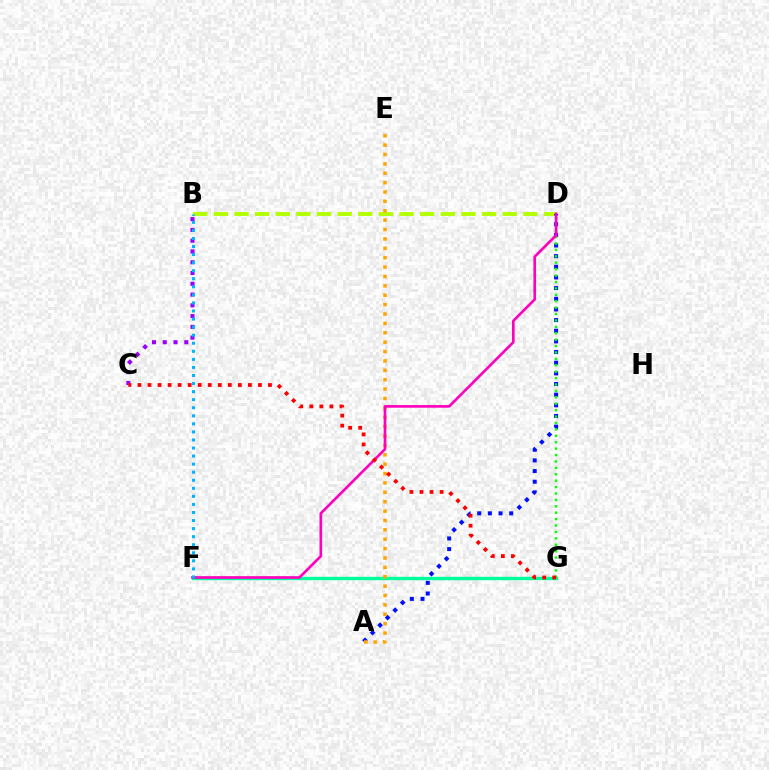{('B', 'C'): [{'color': '#9b00ff', 'line_style': 'dotted', 'thickness': 2.93}], ('B', 'D'): [{'color': '#b3ff00', 'line_style': 'dashed', 'thickness': 2.8}], ('F', 'G'): [{'color': '#00ff9d', 'line_style': 'solid', 'thickness': 2.44}], ('A', 'D'): [{'color': '#0010ff', 'line_style': 'dotted', 'thickness': 2.9}], ('D', 'G'): [{'color': '#08ff00', 'line_style': 'dotted', 'thickness': 1.74}], ('A', 'E'): [{'color': '#ffa500', 'line_style': 'dotted', 'thickness': 2.55}], ('D', 'F'): [{'color': '#ff00bd', 'line_style': 'solid', 'thickness': 1.91}], ('C', 'G'): [{'color': '#ff0000', 'line_style': 'dotted', 'thickness': 2.73}], ('B', 'F'): [{'color': '#00b5ff', 'line_style': 'dotted', 'thickness': 2.19}]}